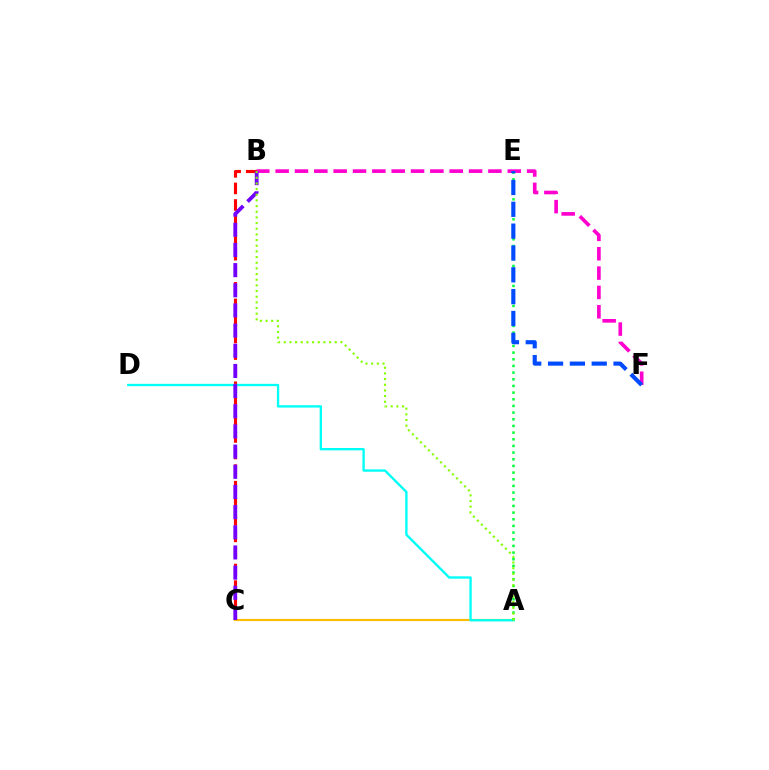{('B', 'C'): [{'color': '#ff0000', 'line_style': 'dashed', 'thickness': 2.25}, {'color': '#7200ff', 'line_style': 'dashed', 'thickness': 2.74}], ('A', 'C'): [{'color': '#ffbd00', 'line_style': 'solid', 'thickness': 1.53}], ('A', 'D'): [{'color': '#00fff6', 'line_style': 'solid', 'thickness': 1.68}], ('A', 'E'): [{'color': '#00ff39', 'line_style': 'dotted', 'thickness': 1.81}], ('B', 'F'): [{'color': '#ff00cf', 'line_style': 'dashed', 'thickness': 2.63}], ('E', 'F'): [{'color': '#004bff', 'line_style': 'dashed', 'thickness': 2.97}], ('A', 'B'): [{'color': '#84ff00', 'line_style': 'dotted', 'thickness': 1.54}]}